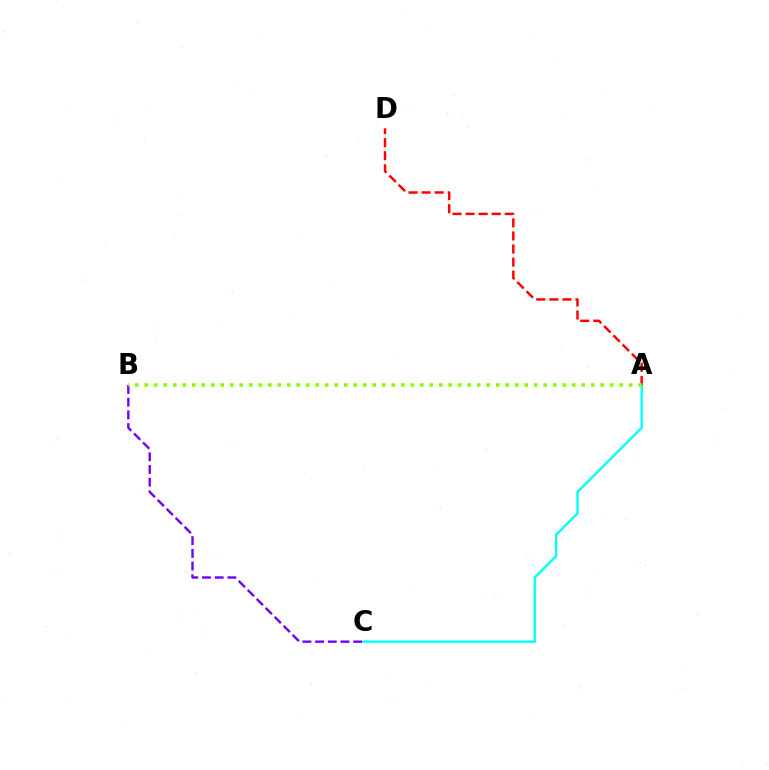{('B', 'C'): [{'color': '#7200ff', 'line_style': 'dashed', 'thickness': 1.73}], ('A', 'C'): [{'color': '#00fff6', 'line_style': 'solid', 'thickness': 1.7}], ('A', 'D'): [{'color': '#ff0000', 'line_style': 'dashed', 'thickness': 1.78}], ('A', 'B'): [{'color': '#84ff00', 'line_style': 'dotted', 'thickness': 2.58}]}